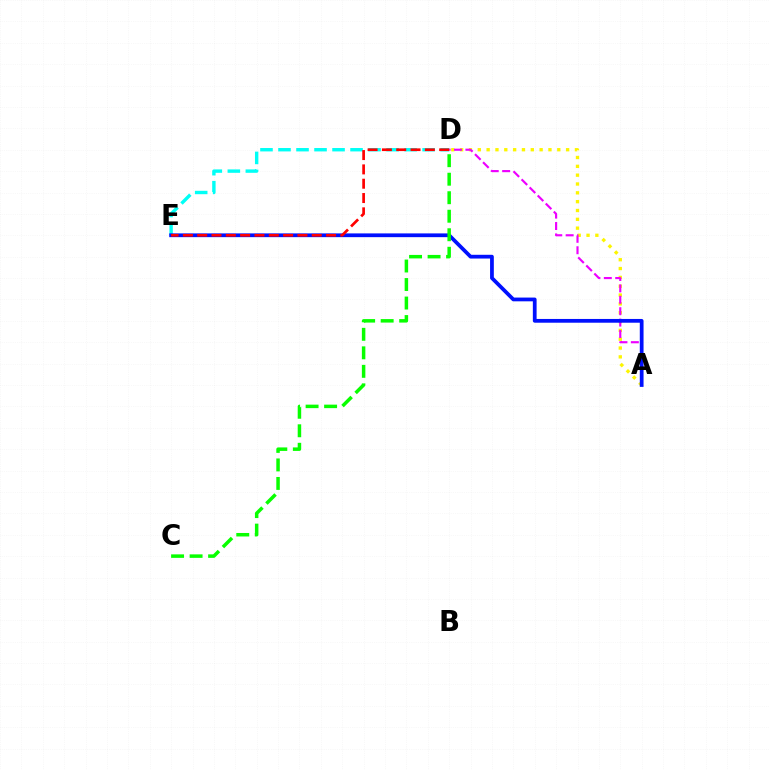{('A', 'D'): [{'color': '#fcf500', 'line_style': 'dotted', 'thickness': 2.4}, {'color': '#ee00ff', 'line_style': 'dashed', 'thickness': 1.55}], ('D', 'E'): [{'color': '#00fff6', 'line_style': 'dashed', 'thickness': 2.45}, {'color': '#ff0000', 'line_style': 'dashed', 'thickness': 1.95}], ('A', 'E'): [{'color': '#0010ff', 'line_style': 'solid', 'thickness': 2.7}], ('C', 'D'): [{'color': '#08ff00', 'line_style': 'dashed', 'thickness': 2.51}]}